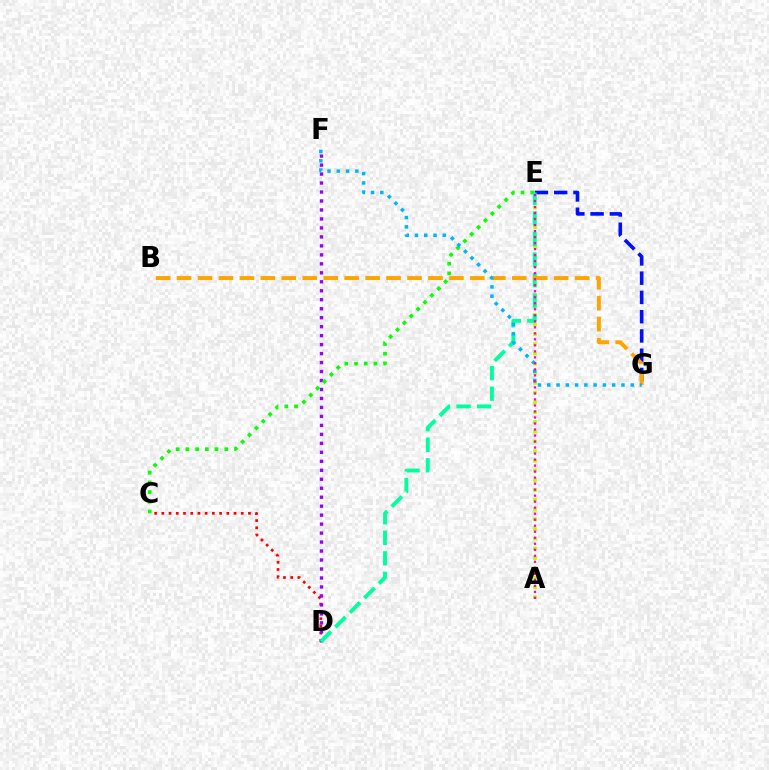{('C', 'D'): [{'color': '#ff0000', 'line_style': 'dotted', 'thickness': 1.96}], ('D', 'F'): [{'color': '#9b00ff', 'line_style': 'dotted', 'thickness': 2.44}], ('C', 'E'): [{'color': '#08ff00', 'line_style': 'dotted', 'thickness': 2.64}], ('E', 'G'): [{'color': '#0010ff', 'line_style': 'dashed', 'thickness': 2.62}], ('A', 'E'): [{'color': '#b3ff00', 'line_style': 'dotted', 'thickness': 2.65}, {'color': '#ff00bd', 'line_style': 'dotted', 'thickness': 1.63}], ('D', 'E'): [{'color': '#00ff9d', 'line_style': 'dashed', 'thickness': 2.79}], ('B', 'G'): [{'color': '#ffa500', 'line_style': 'dashed', 'thickness': 2.85}], ('F', 'G'): [{'color': '#00b5ff', 'line_style': 'dotted', 'thickness': 2.52}]}